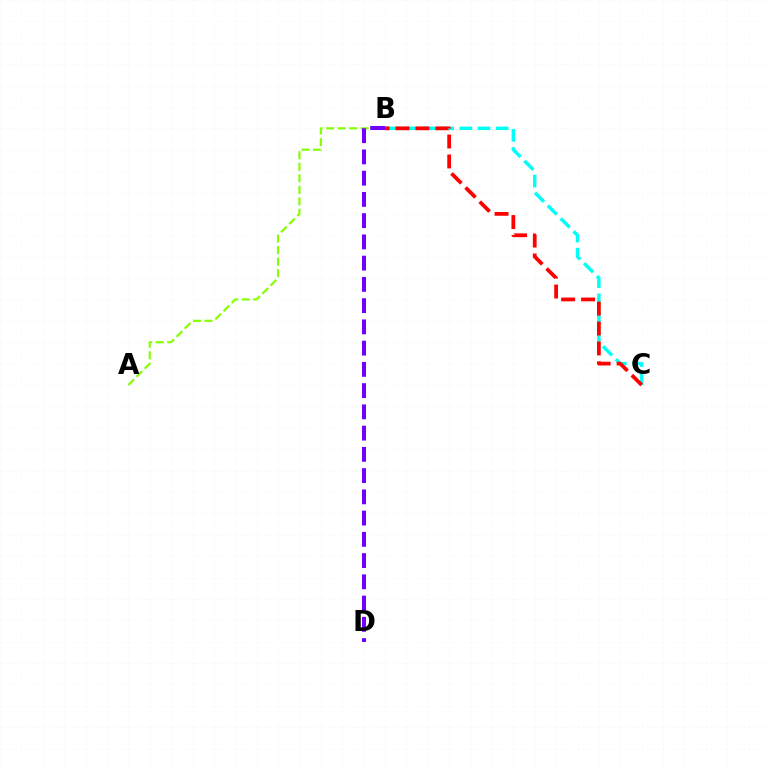{('B', 'C'): [{'color': '#00fff6', 'line_style': 'dashed', 'thickness': 2.47}, {'color': '#ff0000', 'line_style': 'dashed', 'thickness': 2.71}], ('A', 'B'): [{'color': '#84ff00', 'line_style': 'dashed', 'thickness': 1.57}], ('B', 'D'): [{'color': '#7200ff', 'line_style': 'dashed', 'thickness': 2.89}]}